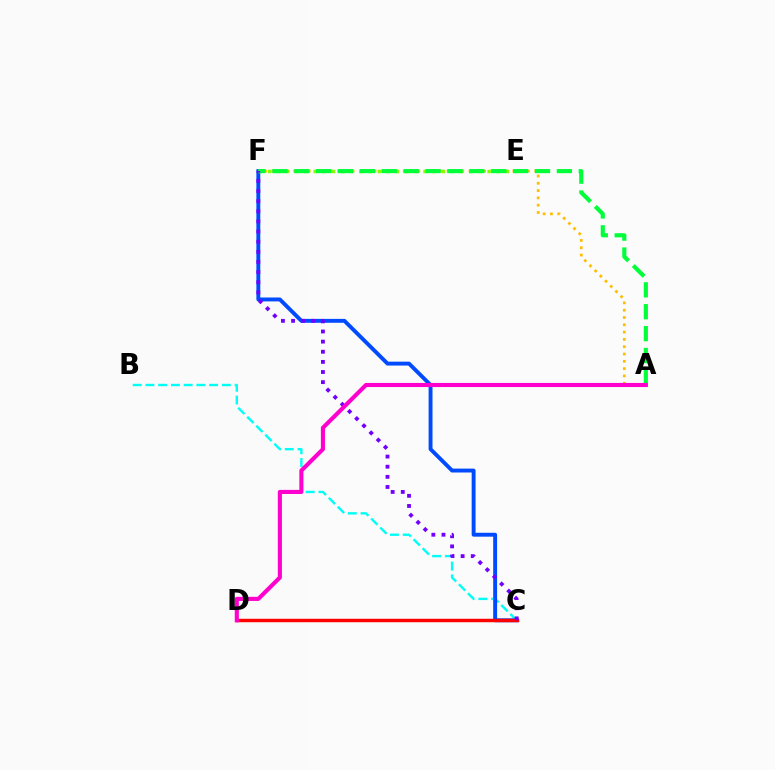{('B', 'C'): [{'color': '#00fff6', 'line_style': 'dashed', 'thickness': 1.73}], ('A', 'F'): [{'color': '#ffbd00', 'line_style': 'dotted', 'thickness': 1.98}, {'color': '#00ff39', 'line_style': 'dashed', 'thickness': 2.97}], ('C', 'F'): [{'color': '#004bff', 'line_style': 'solid', 'thickness': 2.81}, {'color': '#7200ff', 'line_style': 'dotted', 'thickness': 2.75}], ('C', 'D'): [{'color': '#ff0000', 'line_style': 'solid', 'thickness': 2.48}], ('E', 'F'): [{'color': '#84ff00', 'line_style': 'dotted', 'thickness': 2.49}], ('A', 'D'): [{'color': '#ff00cf', 'line_style': 'solid', 'thickness': 2.95}]}